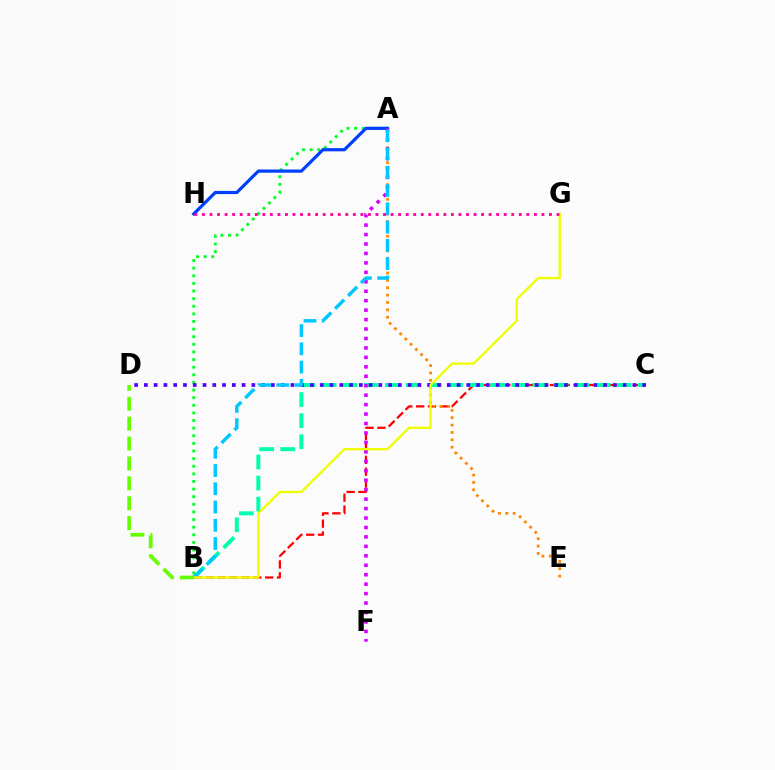{('B', 'C'): [{'color': '#ff0000', 'line_style': 'dashed', 'thickness': 1.61}, {'color': '#00ffaf', 'line_style': 'dashed', 'thickness': 2.86}], ('A', 'B'): [{'color': '#00ff27', 'line_style': 'dotted', 'thickness': 2.07}, {'color': '#00c7ff', 'line_style': 'dashed', 'thickness': 2.48}], ('A', 'E'): [{'color': '#ff8800', 'line_style': 'dotted', 'thickness': 2.0}], ('A', 'H'): [{'color': '#003fff', 'line_style': 'solid', 'thickness': 2.31}], ('C', 'D'): [{'color': '#4f00ff', 'line_style': 'dotted', 'thickness': 2.65}], ('A', 'F'): [{'color': '#d600ff', 'line_style': 'dotted', 'thickness': 2.57}], ('B', 'G'): [{'color': '#eeff00', 'line_style': 'solid', 'thickness': 1.68}], ('B', 'D'): [{'color': '#66ff00', 'line_style': 'dashed', 'thickness': 2.7}], ('G', 'H'): [{'color': '#ff00a0', 'line_style': 'dotted', 'thickness': 2.05}]}